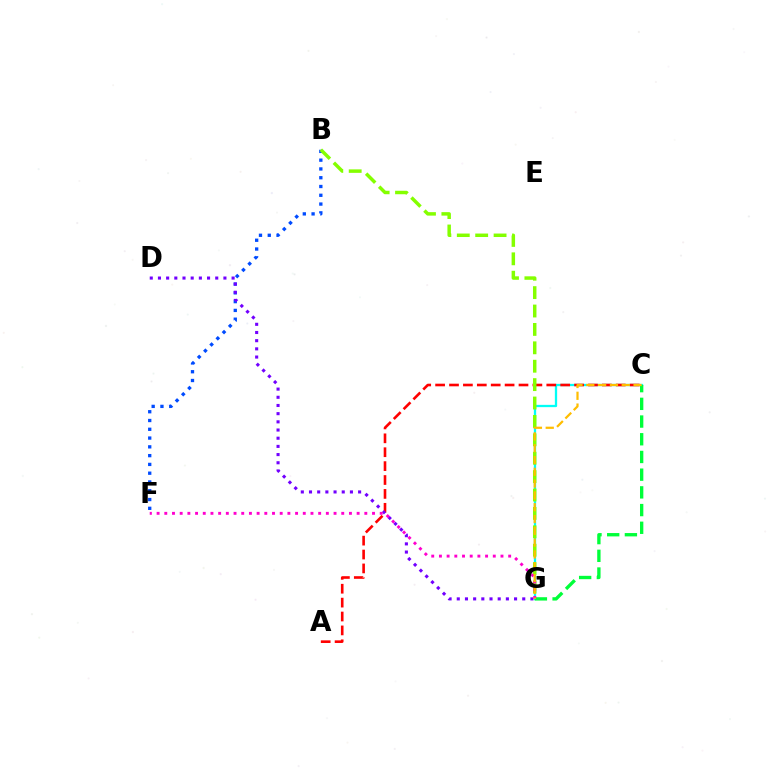{('B', 'F'): [{'color': '#004bff', 'line_style': 'dotted', 'thickness': 2.39}], ('C', 'G'): [{'color': '#00fff6', 'line_style': 'solid', 'thickness': 1.65}, {'color': '#00ff39', 'line_style': 'dashed', 'thickness': 2.41}, {'color': '#ffbd00', 'line_style': 'dashed', 'thickness': 1.6}], ('A', 'C'): [{'color': '#ff0000', 'line_style': 'dashed', 'thickness': 1.89}], ('B', 'G'): [{'color': '#84ff00', 'line_style': 'dashed', 'thickness': 2.5}], ('D', 'G'): [{'color': '#7200ff', 'line_style': 'dotted', 'thickness': 2.22}], ('F', 'G'): [{'color': '#ff00cf', 'line_style': 'dotted', 'thickness': 2.09}]}